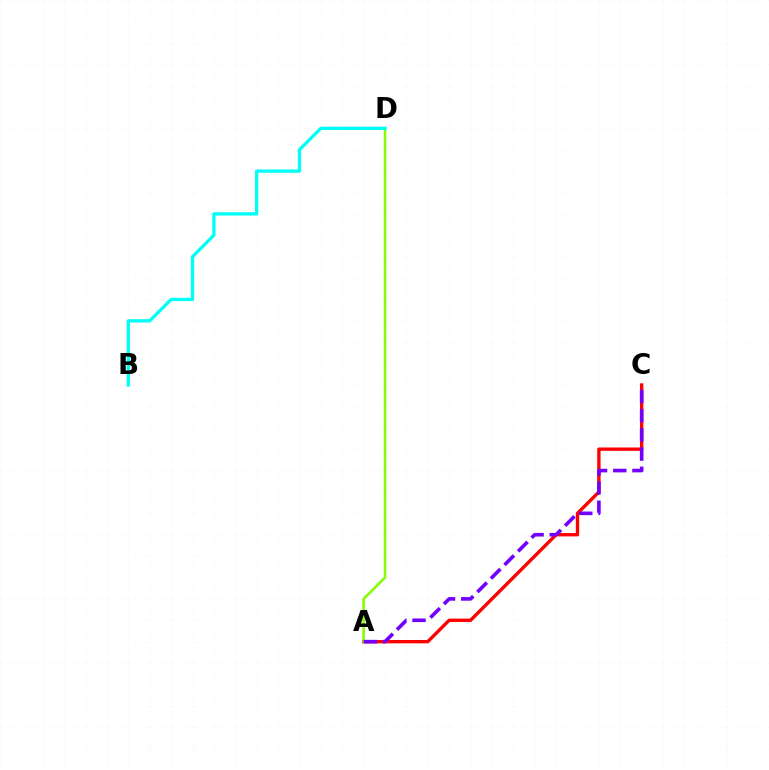{('A', 'C'): [{'color': '#ff0000', 'line_style': 'solid', 'thickness': 2.42}, {'color': '#7200ff', 'line_style': 'dashed', 'thickness': 2.61}], ('A', 'D'): [{'color': '#84ff00', 'line_style': 'solid', 'thickness': 1.85}], ('B', 'D'): [{'color': '#00fff6', 'line_style': 'solid', 'thickness': 2.38}]}